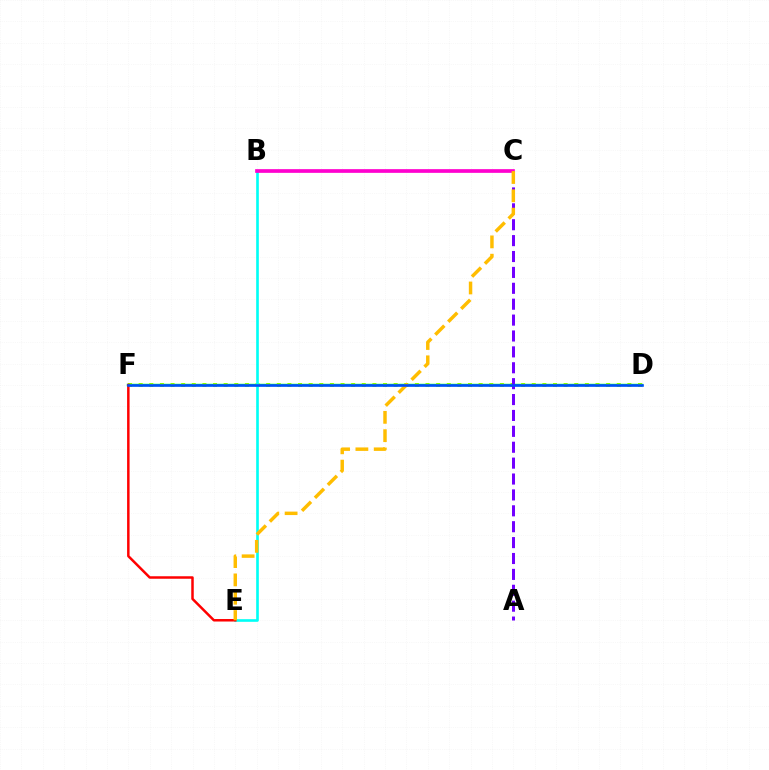{('D', 'F'): [{'color': '#00ff39', 'line_style': 'solid', 'thickness': 1.78}, {'color': '#84ff00', 'line_style': 'dotted', 'thickness': 2.89}, {'color': '#004bff', 'line_style': 'solid', 'thickness': 1.88}], ('B', 'E'): [{'color': '#00fff6', 'line_style': 'solid', 'thickness': 1.9}], ('A', 'C'): [{'color': '#7200ff', 'line_style': 'dashed', 'thickness': 2.16}], ('E', 'F'): [{'color': '#ff0000', 'line_style': 'solid', 'thickness': 1.79}], ('B', 'C'): [{'color': '#ff00cf', 'line_style': 'solid', 'thickness': 2.66}], ('C', 'E'): [{'color': '#ffbd00', 'line_style': 'dashed', 'thickness': 2.49}]}